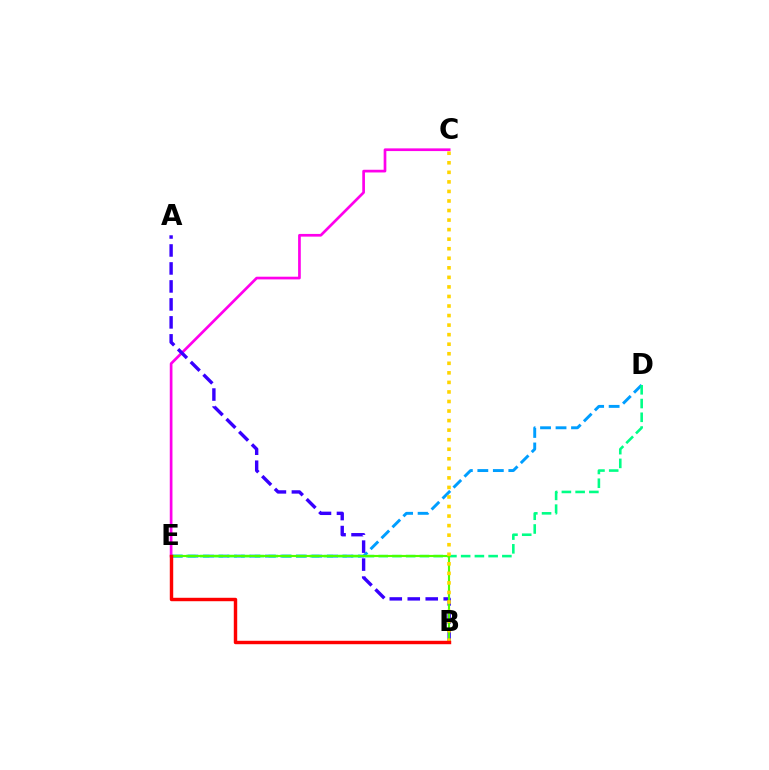{('D', 'E'): [{'color': '#009eff', 'line_style': 'dashed', 'thickness': 2.1}, {'color': '#00ff86', 'line_style': 'dashed', 'thickness': 1.87}], ('C', 'E'): [{'color': '#ff00ed', 'line_style': 'solid', 'thickness': 1.94}], ('A', 'B'): [{'color': '#3700ff', 'line_style': 'dashed', 'thickness': 2.44}], ('B', 'E'): [{'color': '#4fff00', 'line_style': 'solid', 'thickness': 1.55}, {'color': '#ff0000', 'line_style': 'solid', 'thickness': 2.47}], ('B', 'C'): [{'color': '#ffd500', 'line_style': 'dotted', 'thickness': 2.59}]}